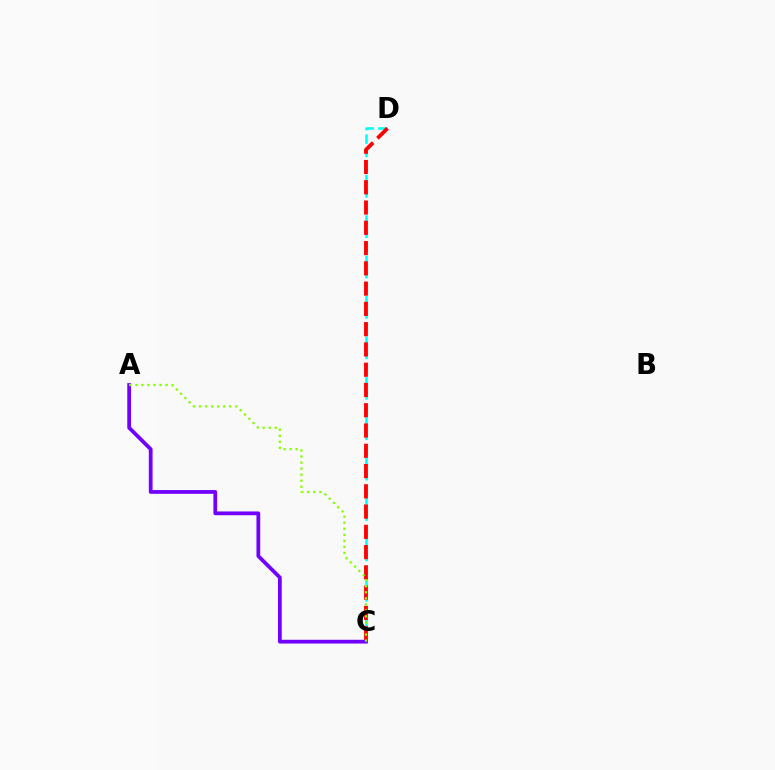{('C', 'D'): [{'color': '#00fff6', 'line_style': 'dashed', 'thickness': 1.83}, {'color': '#ff0000', 'line_style': 'dashed', 'thickness': 2.75}], ('A', 'C'): [{'color': '#7200ff', 'line_style': 'solid', 'thickness': 2.71}, {'color': '#84ff00', 'line_style': 'dotted', 'thickness': 1.64}]}